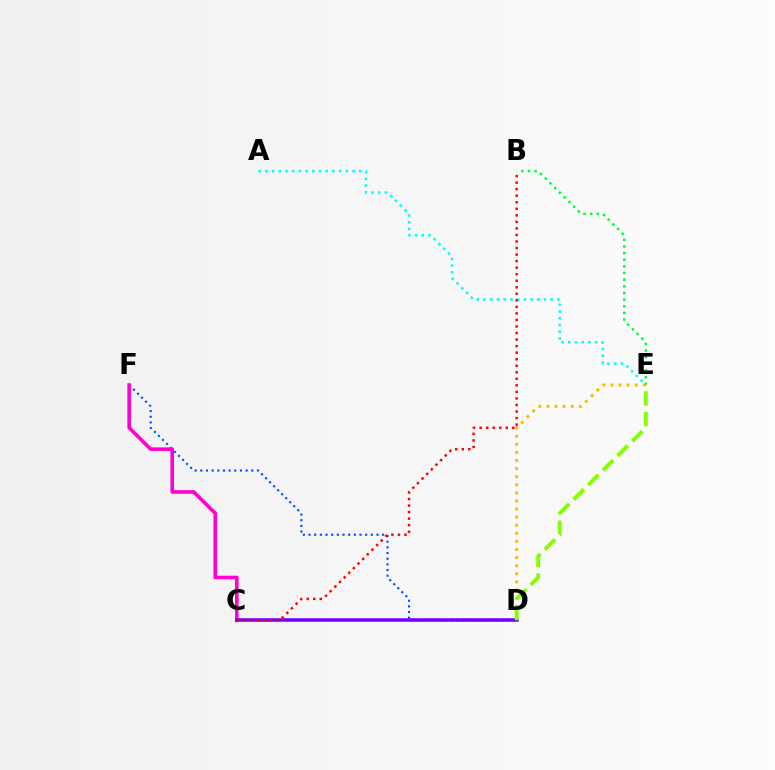{('A', 'E'): [{'color': '#00fff6', 'line_style': 'dotted', 'thickness': 1.82}], ('B', 'E'): [{'color': '#00ff39', 'line_style': 'dotted', 'thickness': 1.81}], ('D', 'F'): [{'color': '#004bff', 'line_style': 'dotted', 'thickness': 1.54}], ('D', 'E'): [{'color': '#ffbd00', 'line_style': 'dotted', 'thickness': 2.2}, {'color': '#84ff00', 'line_style': 'dashed', 'thickness': 2.8}], ('C', 'F'): [{'color': '#ff00cf', 'line_style': 'solid', 'thickness': 2.59}], ('C', 'D'): [{'color': '#7200ff', 'line_style': 'solid', 'thickness': 2.54}], ('B', 'C'): [{'color': '#ff0000', 'line_style': 'dotted', 'thickness': 1.78}]}